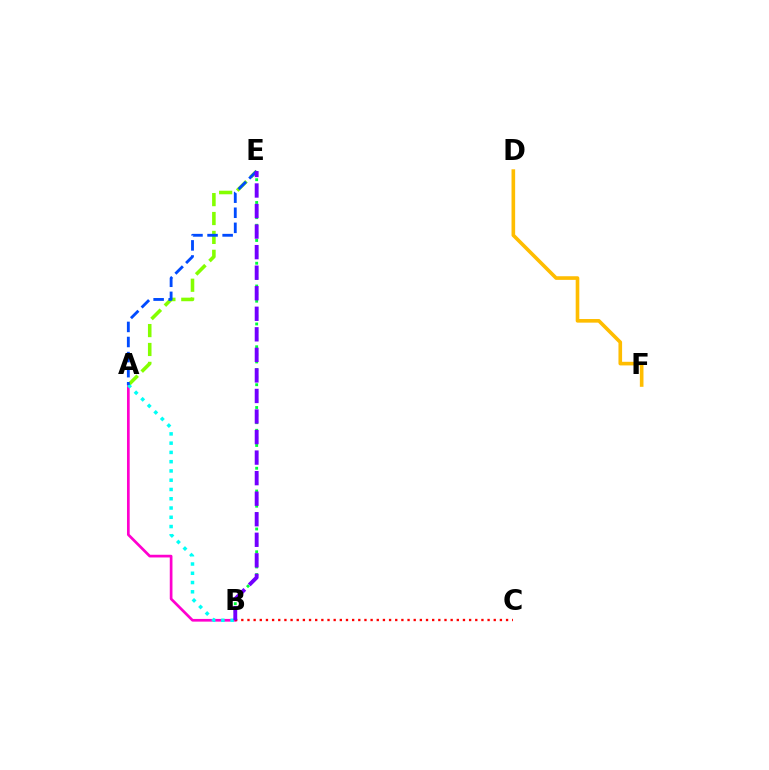{('A', 'E'): [{'color': '#84ff00', 'line_style': 'dashed', 'thickness': 2.57}, {'color': '#004bff', 'line_style': 'dashed', 'thickness': 2.05}], ('D', 'F'): [{'color': '#ffbd00', 'line_style': 'solid', 'thickness': 2.61}], ('B', 'E'): [{'color': '#00ff39', 'line_style': 'dotted', 'thickness': 2.06}, {'color': '#7200ff', 'line_style': 'dashed', 'thickness': 2.79}], ('A', 'B'): [{'color': '#ff00cf', 'line_style': 'solid', 'thickness': 1.94}, {'color': '#00fff6', 'line_style': 'dotted', 'thickness': 2.52}], ('B', 'C'): [{'color': '#ff0000', 'line_style': 'dotted', 'thickness': 1.67}]}